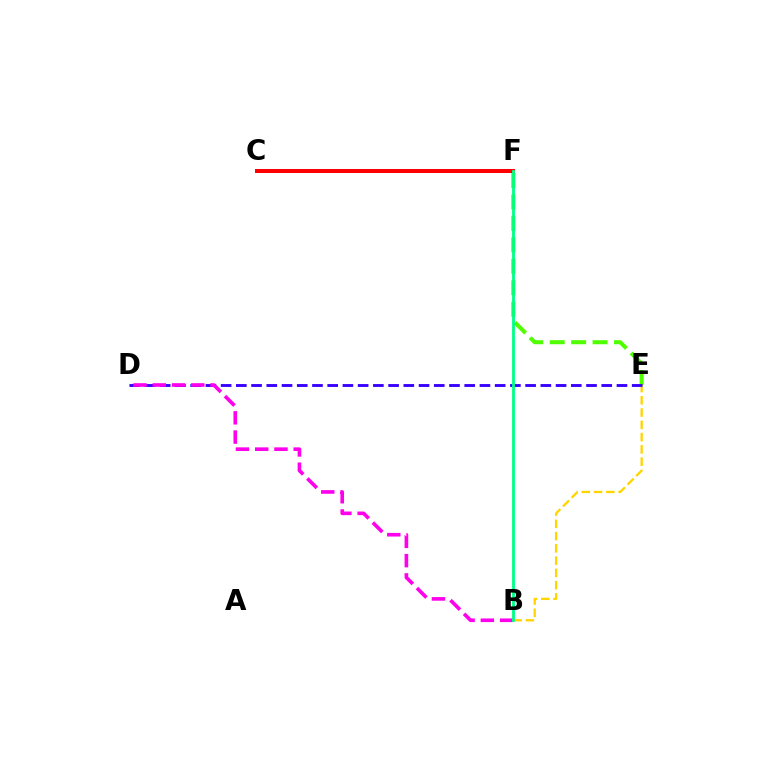{('C', 'F'): [{'color': '#009eff', 'line_style': 'solid', 'thickness': 1.87}, {'color': '#ff0000', 'line_style': 'solid', 'thickness': 2.89}], ('E', 'F'): [{'color': '#4fff00', 'line_style': 'dashed', 'thickness': 2.91}], ('B', 'E'): [{'color': '#ffd500', 'line_style': 'dashed', 'thickness': 1.67}], ('D', 'E'): [{'color': '#3700ff', 'line_style': 'dashed', 'thickness': 2.07}], ('B', 'D'): [{'color': '#ff00ed', 'line_style': 'dashed', 'thickness': 2.62}], ('B', 'F'): [{'color': '#00ff86', 'line_style': 'solid', 'thickness': 2.02}]}